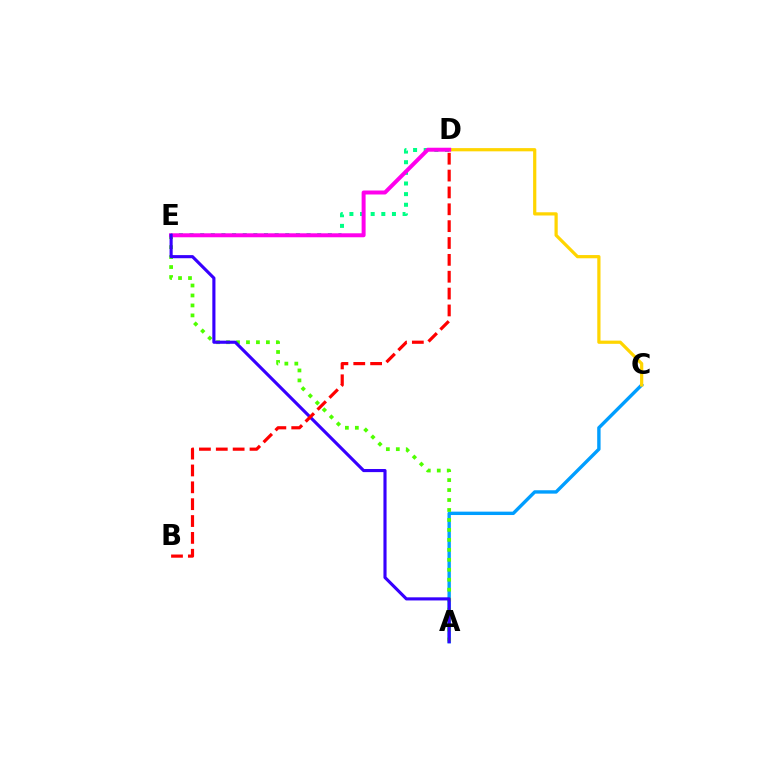{('A', 'C'): [{'color': '#009eff', 'line_style': 'solid', 'thickness': 2.44}], ('C', 'D'): [{'color': '#ffd500', 'line_style': 'solid', 'thickness': 2.32}], ('A', 'E'): [{'color': '#4fff00', 'line_style': 'dotted', 'thickness': 2.71}, {'color': '#3700ff', 'line_style': 'solid', 'thickness': 2.25}], ('D', 'E'): [{'color': '#00ff86', 'line_style': 'dotted', 'thickness': 2.89}, {'color': '#ff00ed', 'line_style': 'solid', 'thickness': 2.86}], ('B', 'D'): [{'color': '#ff0000', 'line_style': 'dashed', 'thickness': 2.29}]}